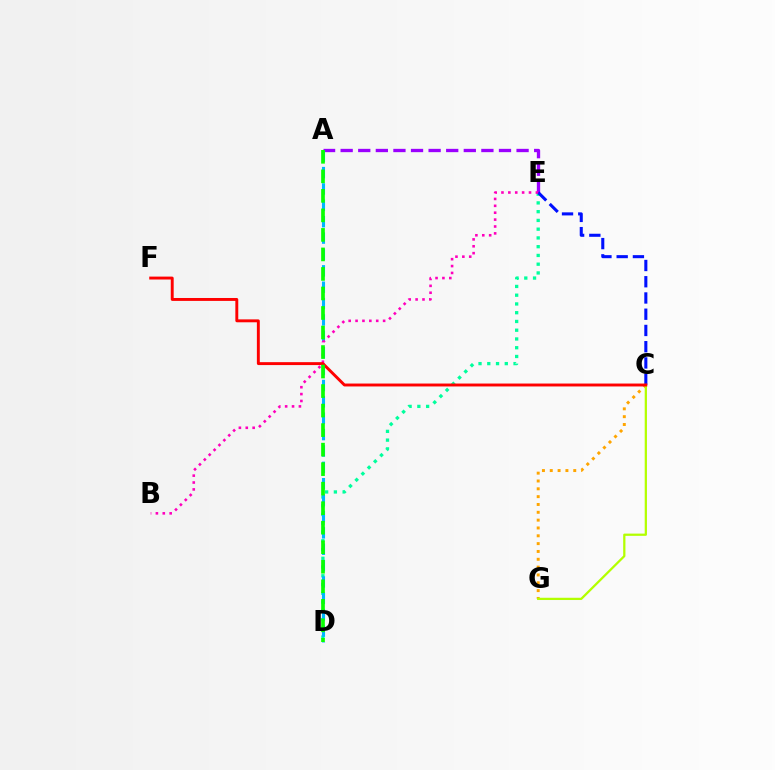{('C', 'G'): [{'color': '#ffa500', 'line_style': 'dotted', 'thickness': 2.13}, {'color': '#b3ff00', 'line_style': 'solid', 'thickness': 1.62}], ('D', 'E'): [{'color': '#00ff9d', 'line_style': 'dotted', 'thickness': 2.38}], ('A', 'E'): [{'color': '#9b00ff', 'line_style': 'dashed', 'thickness': 2.39}], ('A', 'D'): [{'color': '#00b5ff', 'line_style': 'dashed', 'thickness': 2.22}, {'color': '#08ff00', 'line_style': 'dashed', 'thickness': 2.65}], ('C', 'E'): [{'color': '#0010ff', 'line_style': 'dashed', 'thickness': 2.21}], ('B', 'E'): [{'color': '#ff00bd', 'line_style': 'dotted', 'thickness': 1.87}], ('C', 'F'): [{'color': '#ff0000', 'line_style': 'solid', 'thickness': 2.1}]}